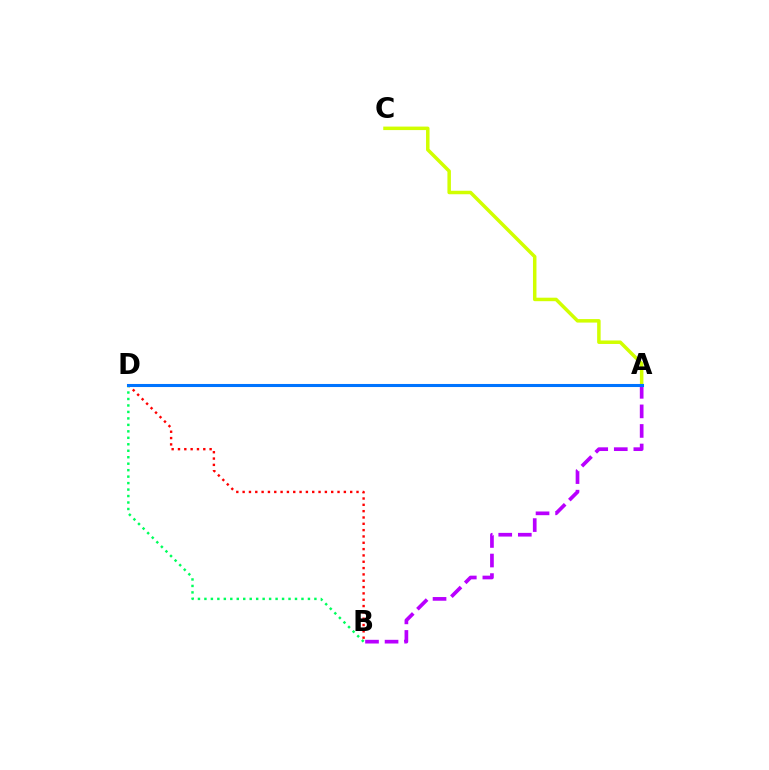{('B', 'D'): [{'color': '#ff0000', 'line_style': 'dotted', 'thickness': 1.72}, {'color': '#00ff5c', 'line_style': 'dotted', 'thickness': 1.76}], ('A', 'B'): [{'color': '#b900ff', 'line_style': 'dashed', 'thickness': 2.66}], ('A', 'C'): [{'color': '#d1ff00', 'line_style': 'solid', 'thickness': 2.52}], ('A', 'D'): [{'color': '#0074ff', 'line_style': 'solid', 'thickness': 2.2}]}